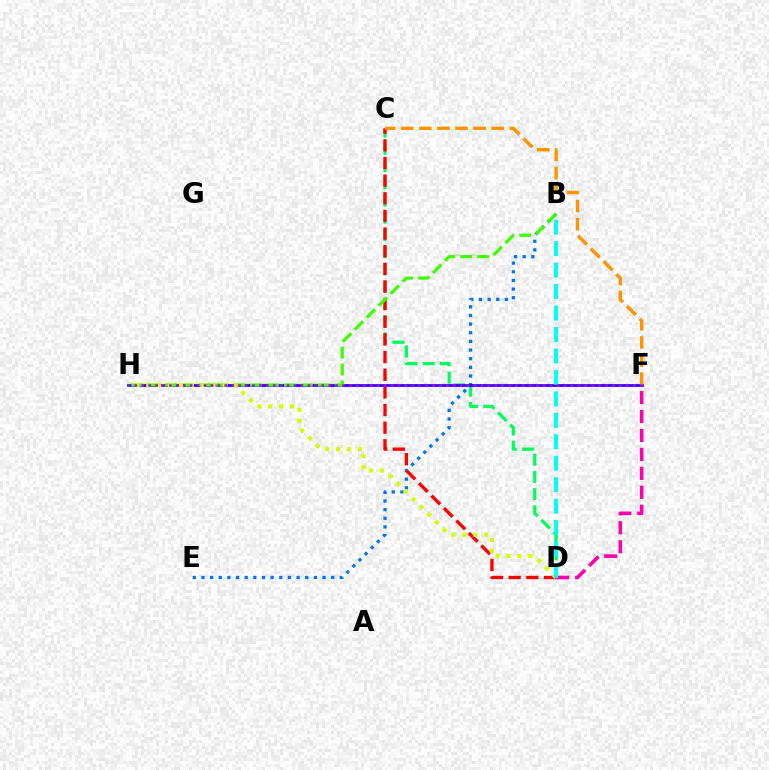{('C', 'D'): [{'color': '#00ff5c', 'line_style': 'dashed', 'thickness': 2.34}, {'color': '#ff0000', 'line_style': 'dashed', 'thickness': 2.4}], ('B', 'E'): [{'color': '#0074ff', 'line_style': 'dotted', 'thickness': 2.35}], ('D', 'F'): [{'color': '#ff00ac', 'line_style': 'dashed', 'thickness': 2.57}], ('F', 'H'): [{'color': '#2500ff', 'line_style': 'solid', 'thickness': 1.95}, {'color': '#b900ff', 'line_style': 'dotted', 'thickness': 1.88}], ('C', 'F'): [{'color': '#ff9400', 'line_style': 'dashed', 'thickness': 2.46}], ('B', 'H'): [{'color': '#3dff00', 'line_style': 'dashed', 'thickness': 2.3}], ('D', 'H'): [{'color': '#d1ff00', 'line_style': 'dotted', 'thickness': 2.96}], ('B', 'D'): [{'color': '#00fff6', 'line_style': 'dashed', 'thickness': 2.91}]}